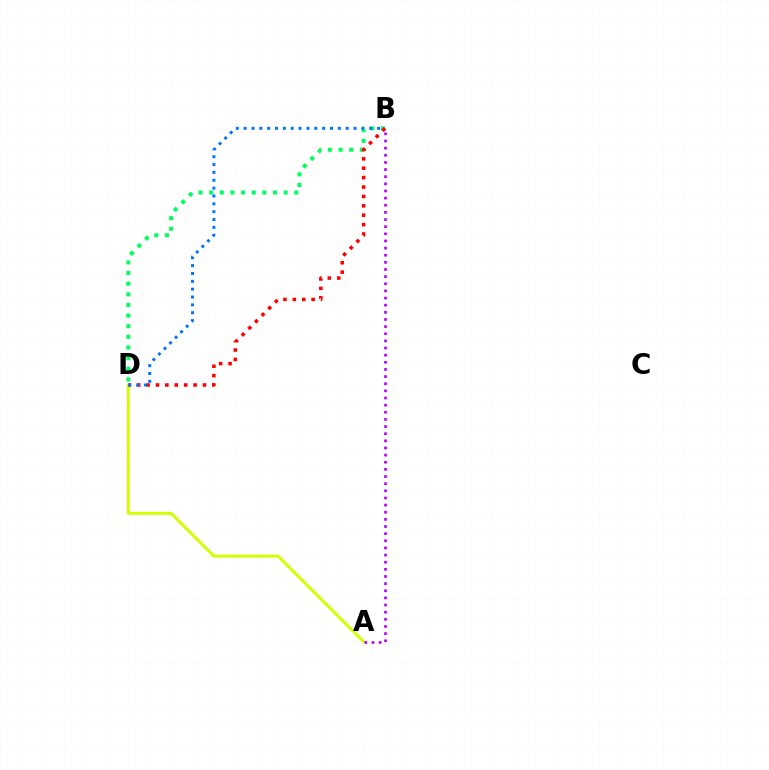{('A', 'D'): [{'color': '#d1ff00', 'line_style': 'solid', 'thickness': 2.14}], ('B', 'D'): [{'color': '#00ff5c', 'line_style': 'dotted', 'thickness': 2.89}, {'color': '#ff0000', 'line_style': 'dotted', 'thickness': 2.55}, {'color': '#0074ff', 'line_style': 'dotted', 'thickness': 2.13}], ('A', 'B'): [{'color': '#b900ff', 'line_style': 'dotted', 'thickness': 1.94}]}